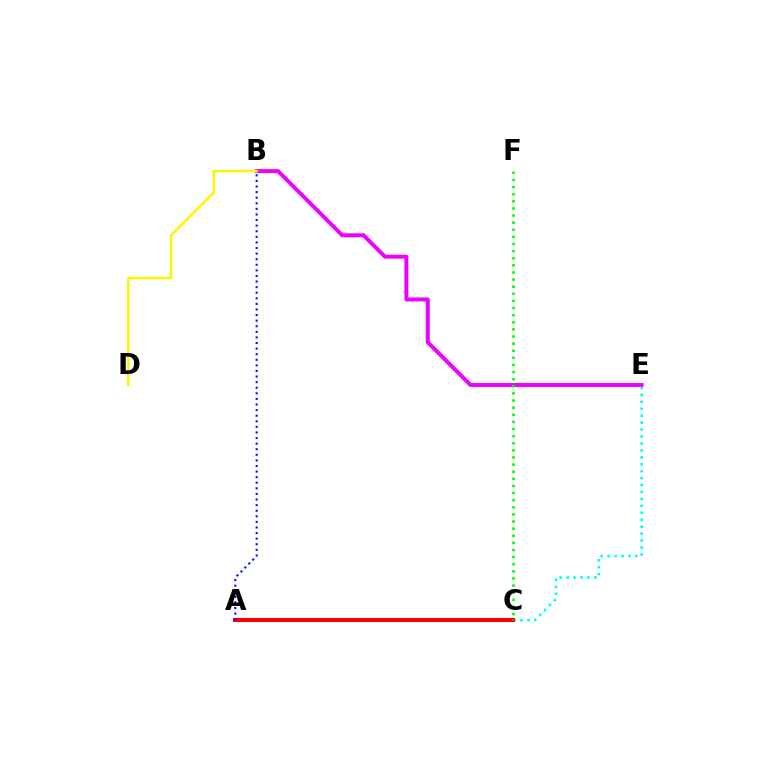{('B', 'E'): [{'color': '#ee00ff', 'line_style': 'solid', 'thickness': 2.85}], ('C', 'E'): [{'color': '#00fff6', 'line_style': 'dotted', 'thickness': 1.88}], ('A', 'C'): [{'color': '#ff0000', 'line_style': 'solid', 'thickness': 2.92}], ('A', 'B'): [{'color': '#0010ff', 'line_style': 'dotted', 'thickness': 1.52}], ('C', 'F'): [{'color': '#08ff00', 'line_style': 'dotted', 'thickness': 1.93}], ('B', 'D'): [{'color': '#fcf500', 'line_style': 'solid', 'thickness': 1.82}]}